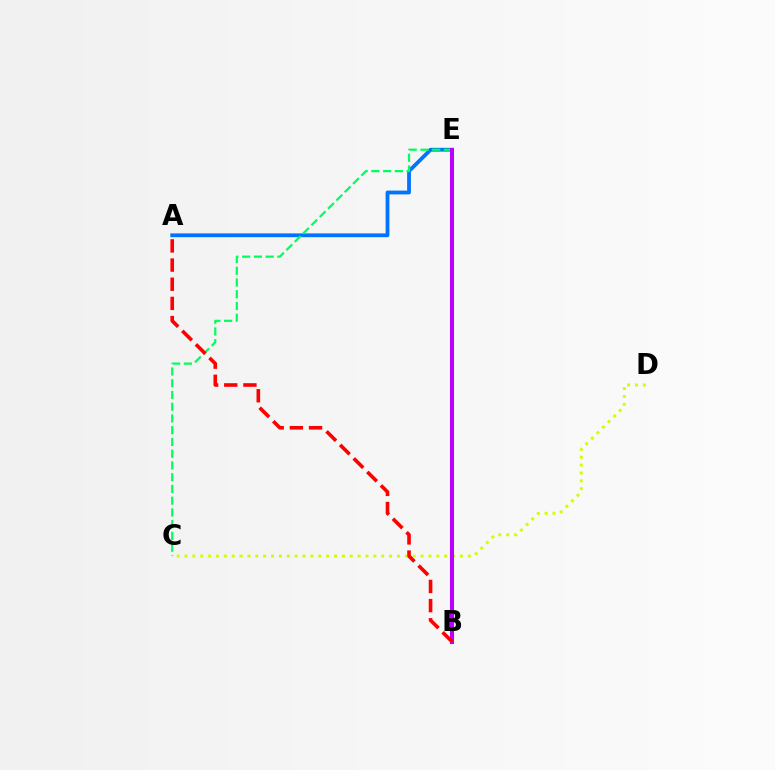{('C', 'D'): [{'color': '#d1ff00', 'line_style': 'dotted', 'thickness': 2.14}], ('A', 'E'): [{'color': '#0074ff', 'line_style': 'solid', 'thickness': 2.73}], ('C', 'E'): [{'color': '#00ff5c', 'line_style': 'dashed', 'thickness': 1.6}], ('B', 'E'): [{'color': '#b900ff', 'line_style': 'solid', 'thickness': 2.92}], ('A', 'B'): [{'color': '#ff0000', 'line_style': 'dashed', 'thickness': 2.6}]}